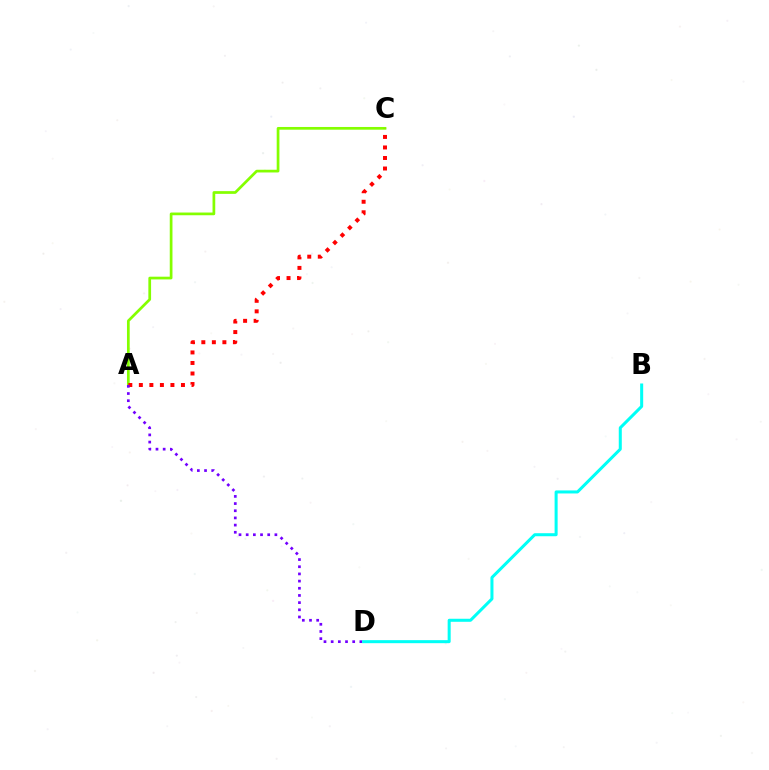{('A', 'C'): [{'color': '#84ff00', 'line_style': 'solid', 'thickness': 1.96}, {'color': '#ff0000', 'line_style': 'dotted', 'thickness': 2.86}], ('A', 'D'): [{'color': '#7200ff', 'line_style': 'dotted', 'thickness': 1.95}], ('B', 'D'): [{'color': '#00fff6', 'line_style': 'solid', 'thickness': 2.18}]}